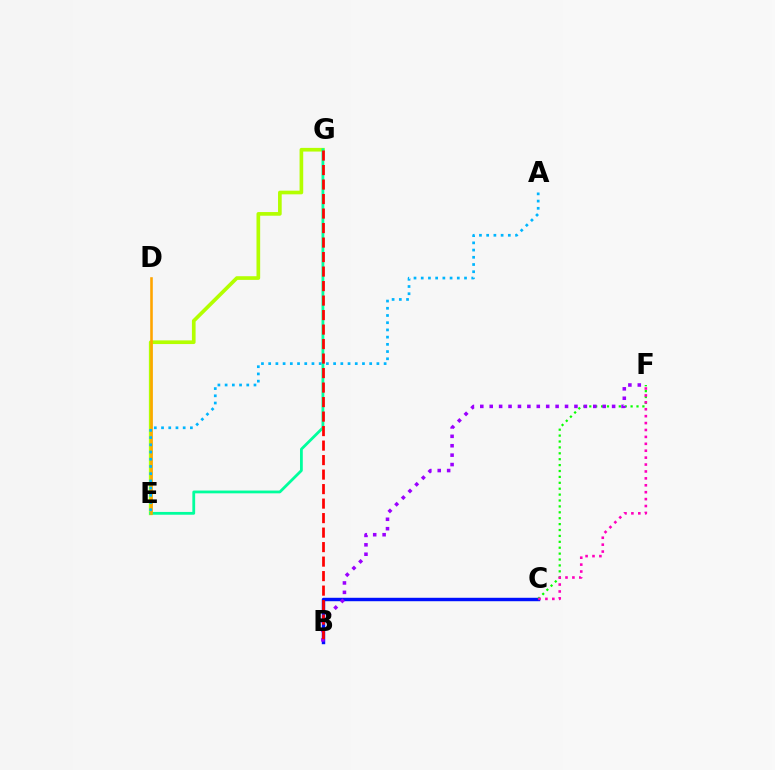{('E', 'G'): [{'color': '#b3ff00', 'line_style': 'solid', 'thickness': 2.64}, {'color': '#00ff9d', 'line_style': 'solid', 'thickness': 2.01}], ('B', 'C'): [{'color': '#0010ff', 'line_style': 'solid', 'thickness': 2.47}], ('C', 'F'): [{'color': '#08ff00', 'line_style': 'dotted', 'thickness': 1.6}, {'color': '#ff00bd', 'line_style': 'dotted', 'thickness': 1.88}], ('B', 'F'): [{'color': '#9b00ff', 'line_style': 'dotted', 'thickness': 2.56}], ('B', 'G'): [{'color': '#ff0000', 'line_style': 'dashed', 'thickness': 1.97}], ('D', 'E'): [{'color': '#ffa500', 'line_style': 'solid', 'thickness': 1.86}], ('A', 'E'): [{'color': '#00b5ff', 'line_style': 'dotted', 'thickness': 1.96}]}